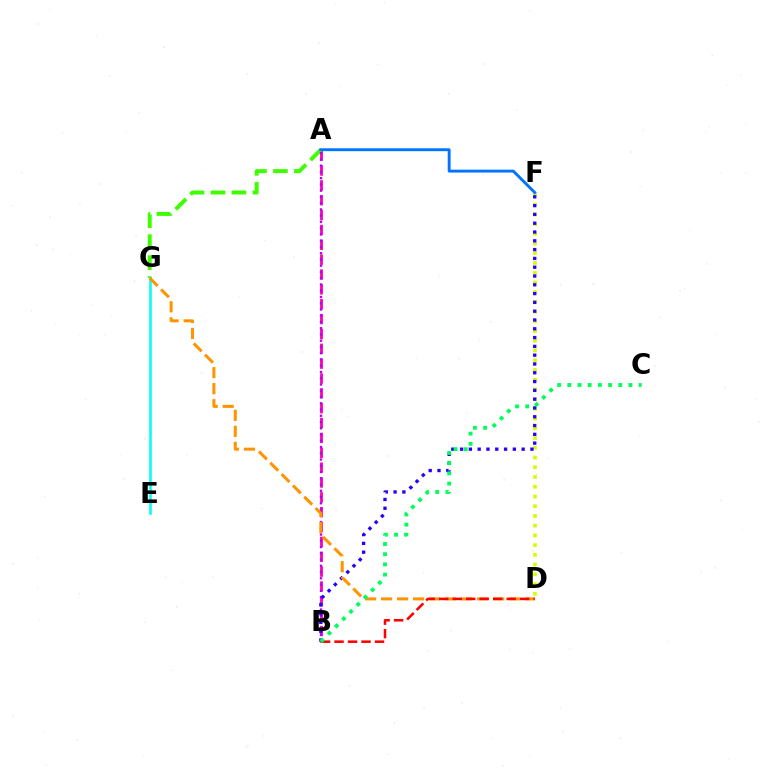{('A', 'B'): [{'color': '#ff00ac', 'line_style': 'dashed', 'thickness': 2.02}, {'color': '#b900ff', 'line_style': 'dotted', 'thickness': 1.7}], ('A', 'G'): [{'color': '#3dff00', 'line_style': 'dashed', 'thickness': 2.85}], ('D', 'F'): [{'color': '#d1ff00', 'line_style': 'dotted', 'thickness': 2.64}], ('E', 'G'): [{'color': '#00fff6', 'line_style': 'solid', 'thickness': 1.85}], ('B', 'F'): [{'color': '#2500ff', 'line_style': 'dotted', 'thickness': 2.39}], ('A', 'F'): [{'color': '#0074ff', 'line_style': 'solid', 'thickness': 2.08}], ('D', 'G'): [{'color': '#ff9400', 'line_style': 'dashed', 'thickness': 2.18}], ('B', 'D'): [{'color': '#ff0000', 'line_style': 'dashed', 'thickness': 1.83}], ('B', 'C'): [{'color': '#00ff5c', 'line_style': 'dotted', 'thickness': 2.77}]}